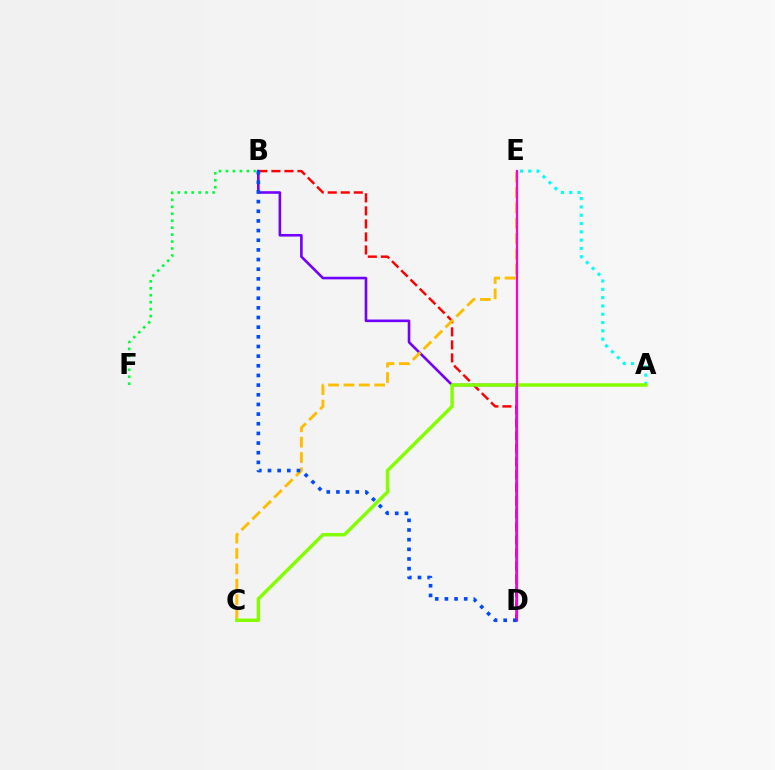{('B', 'D'): [{'color': '#ff0000', 'line_style': 'dashed', 'thickness': 1.77}, {'color': '#7200ff', 'line_style': 'solid', 'thickness': 1.88}, {'color': '#004bff', 'line_style': 'dotted', 'thickness': 2.62}], ('A', 'E'): [{'color': '#00fff6', 'line_style': 'dotted', 'thickness': 2.26}], ('C', 'E'): [{'color': '#ffbd00', 'line_style': 'dashed', 'thickness': 2.09}], ('A', 'C'): [{'color': '#84ff00', 'line_style': 'solid', 'thickness': 2.5}], ('D', 'E'): [{'color': '#ff00cf', 'line_style': 'solid', 'thickness': 1.6}], ('B', 'F'): [{'color': '#00ff39', 'line_style': 'dotted', 'thickness': 1.89}]}